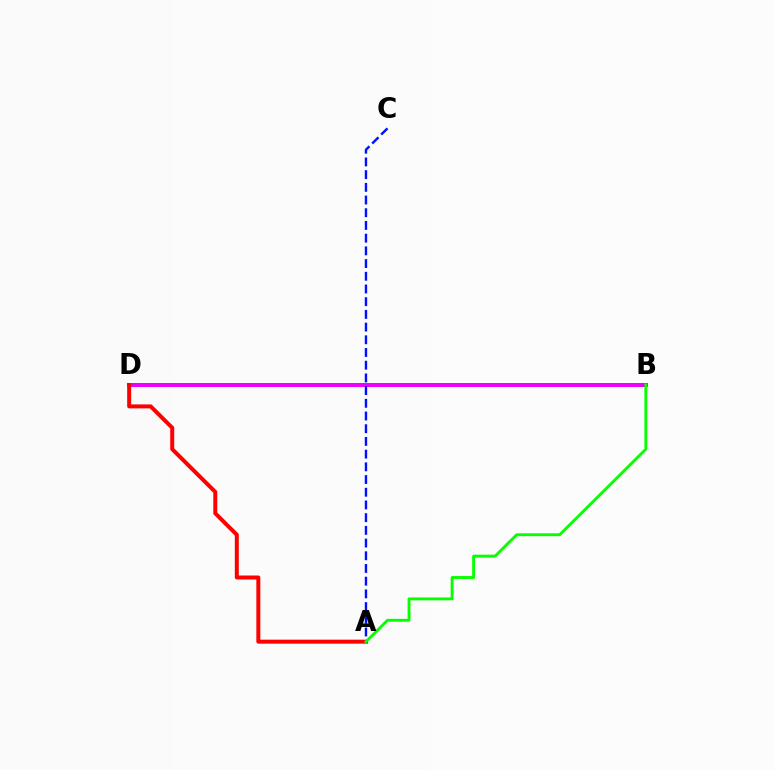{('B', 'D'): [{'color': '#fcf500', 'line_style': 'dotted', 'thickness': 2.74}, {'color': '#00fff6', 'line_style': 'dashed', 'thickness': 1.68}, {'color': '#ee00ff', 'line_style': 'solid', 'thickness': 2.88}], ('A', 'D'): [{'color': '#ff0000', 'line_style': 'solid', 'thickness': 2.87}], ('A', 'C'): [{'color': '#0010ff', 'line_style': 'dashed', 'thickness': 1.73}], ('A', 'B'): [{'color': '#08ff00', 'line_style': 'solid', 'thickness': 2.07}]}